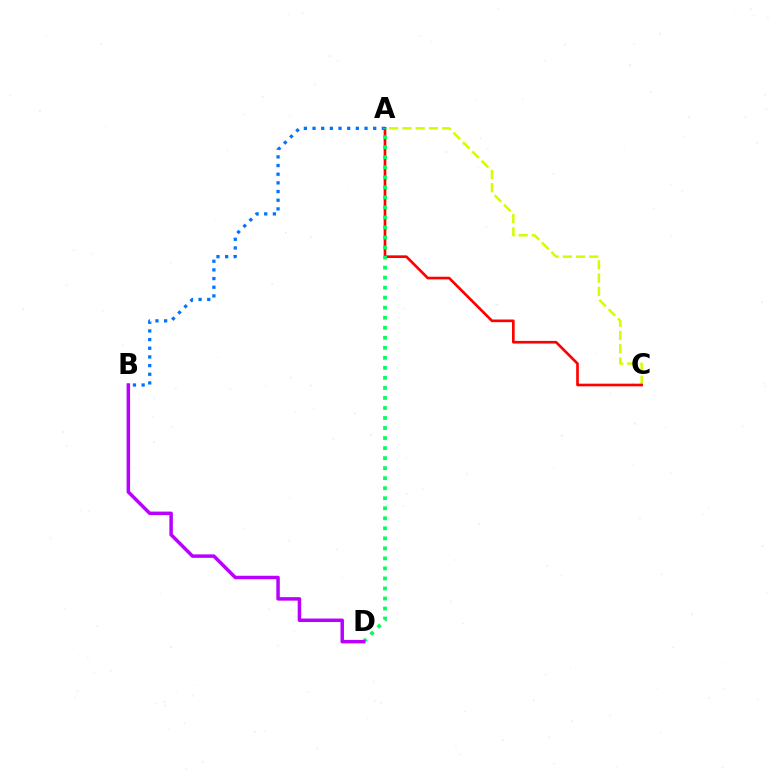{('A', 'C'): [{'color': '#d1ff00', 'line_style': 'dashed', 'thickness': 1.8}, {'color': '#ff0000', 'line_style': 'solid', 'thickness': 1.91}], ('A', 'B'): [{'color': '#0074ff', 'line_style': 'dotted', 'thickness': 2.35}], ('A', 'D'): [{'color': '#00ff5c', 'line_style': 'dotted', 'thickness': 2.72}], ('B', 'D'): [{'color': '#b900ff', 'line_style': 'solid', 'thickness': 2.51}]}